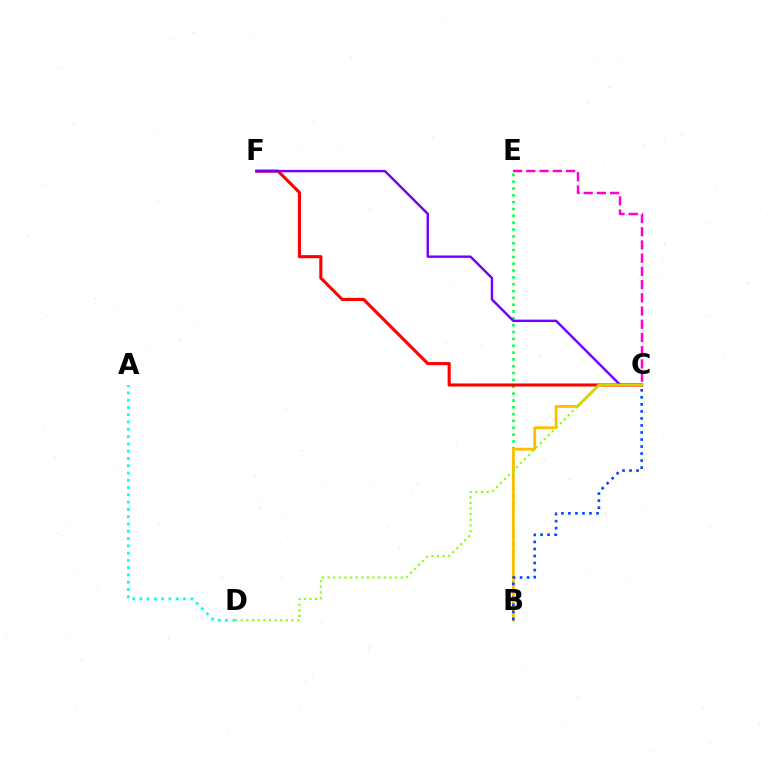{('B', 'E'): [{'color': '#00ff39', 'line_style': 'dotted', 'thickness': 1.86}], ('C', 'F'): [{'color': '#ff0000', 'line_style': 'solid', 'thickness': 2.23}, {'color': '#7200ff', 'line_style': 'solid', 'thickness': 1.74}], ('C', 'E'): [{'color': '#ff00cf', 'line_style': 'dashed', 'thickness': 1.8}], ('B', 'C'): [{'color': '#ffbd00', 'line_style': 'solid', 'thickness': 2.01}, {'color': '#004bff', 'line_style': 'dotted', 'thickness': 1.91}], ('C', 'D'): [{'color': '#84ff00', 'line_style': 'dotted', 'thickness': 1.53}], ('A', 'D'): [{'color': '#00fff6', 'line_style': 'dotted', 'thickness': 1.98}]}